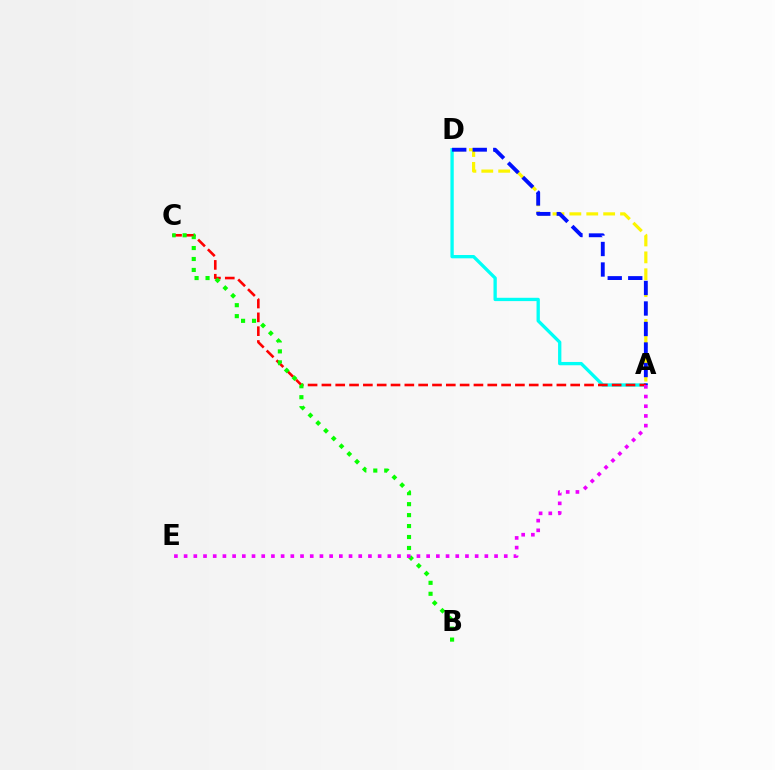{('A', 'D'): [{'color': '#fcf500', 'line_style': 'dashed', 'thickness': 2.3}, {'color': '#00fff6', 'line_style': 'solid', 'thickness': 2.38}, {'color': '#0010ff', 'line_style': 'dashed', 'thickness': 2.79}], ('A', 'C'): [{'color': '#ff0000', 'line_style': 'dashed', 'thickness': 1.88}], ('B', 'C'): [{'color': '#08ff00', 'line_style': 'dotted', 'thickness': 2.98}], ('A', 'E'): [{'color': '#ee00ff', 'line_style': 'dotted', 'thickness': 2.64}]}